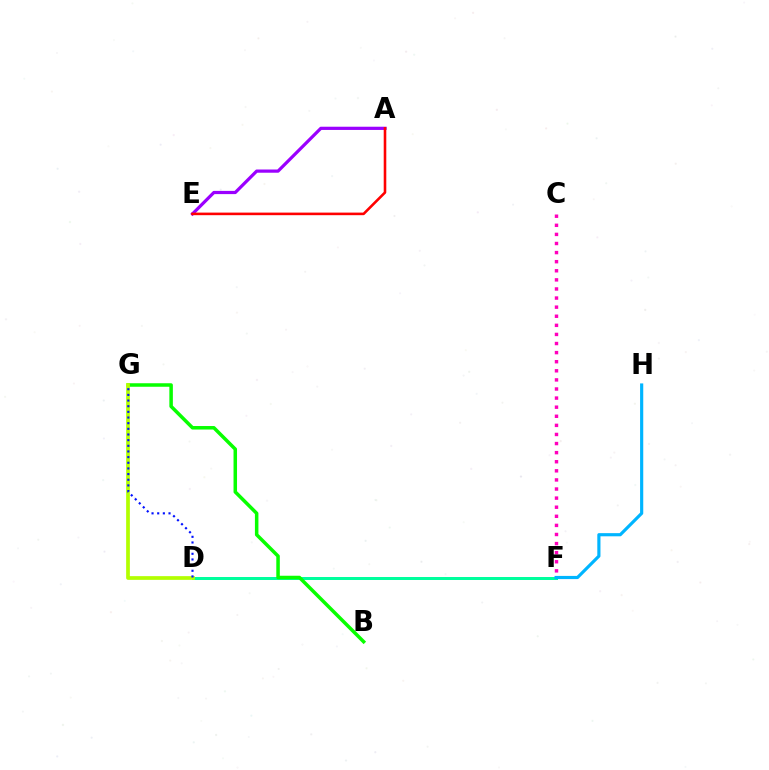{('C', 'F'): [{'color': '#ff00bd', 'line_style': 'dotted', 'thickness': 2.47}], ('D', 'F'): [{'color': '#ffa500', 'line_style': 'dashed', 'thickness': 2.09}, {'color': '#00ff9d', 'line_style': 'solid', 'thickness': 2.16}], ('B', 'G'): [{'color': '#08ff00', 'line_style': 'solid', 'thickness': 2.53}], ('D', 'G'): [{'color': '#b3ff00', 'line_style': 'solid', 'thickness': 2.67}, {'color': '#0010ff', 'line_style': 'dotted', 'thickness': 1.54}], ('F', 'H'): [{'color': '#00b5ff', 'line_style': 'solid', 'thickness': 2.28}], ('A', 'E'): [{'color': '#9b00ff', 'line_style': 'solid', 'thickness': 2.32}, {'color': '#ff0000', 'line_style': 'solid', 'thickness': 1.86}]}